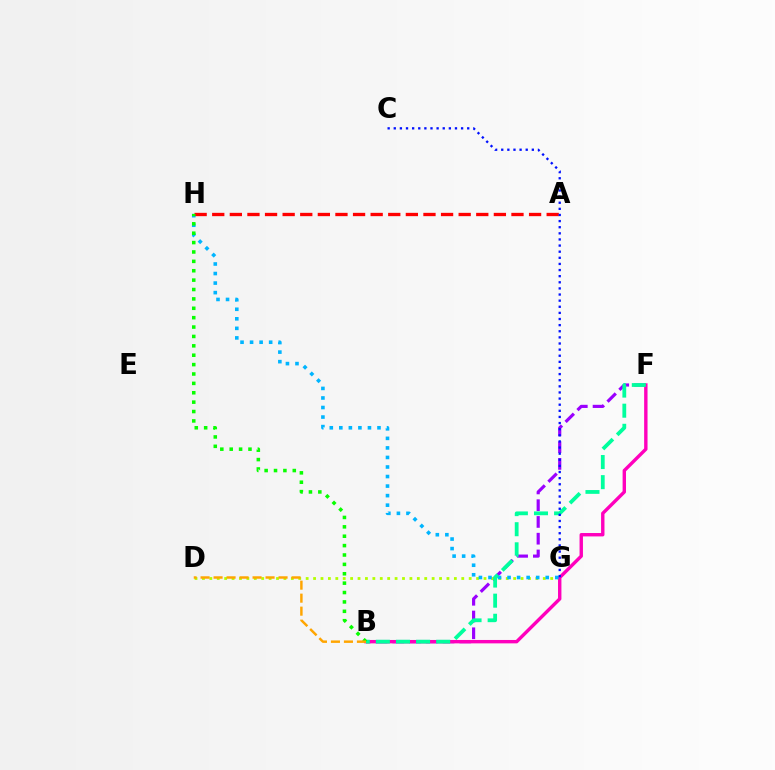{('B', 'F'): [{'color': '#9b00ff', 'line_style': 'dashed', 'thickness': 2.28}, {'color': '#ff00bd', 'line_style': 'solid', 'thickness': 2.44}, {'color': '#00ff9d', 'line_style': 'dashed', 'thickness': 2.73}], ('D', 'G'): [{'color': '#b3ff00', 'line_style': 'dotted', 'thickness': 2.01}], ('G', 'H'): [{'color': '#00b5ff', 'line_style': 'dotted', 'thickness': 2.59}], ('A', 'H'): [{'color': '#ff0000', 'line_style': 'dashed', 'thickness': 2.39}], ('B', 'H'): [{'color': '#08ff00', 'line_style': 'dotted', 'thickness': 2.55}], ('C', 'G'): [{'color': '#0010ff', 'line_style': 'dotted', 'thickness': 1.66}], ('B', 'D'): [{'color': '#ffa500', 'line_style': 'dashed', 'thickness': 1.77}]}